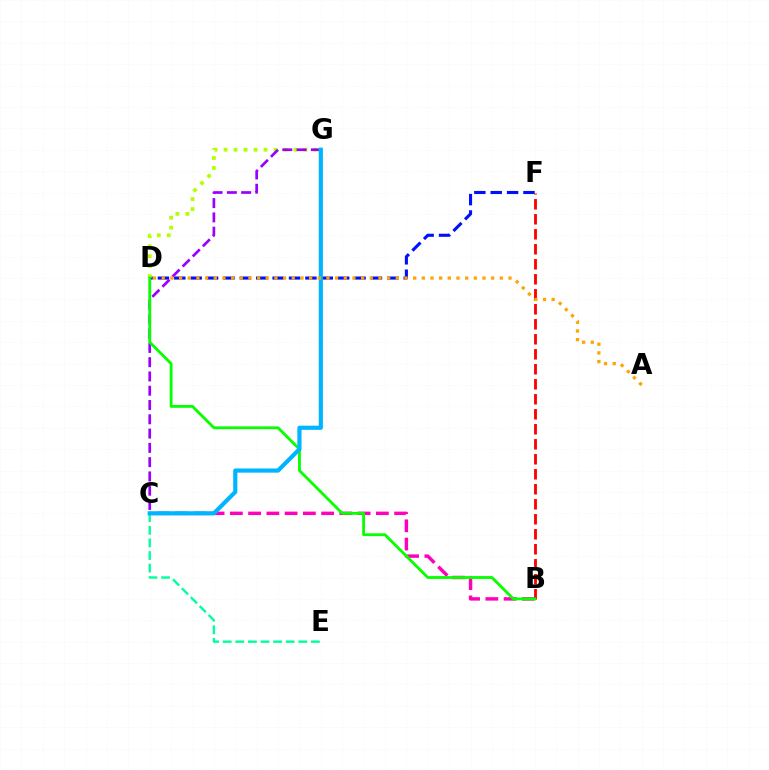{('D', 'F'): [{'color': '#0010ff', 'line_style': 'dashed', 'thickness': 2.23}], ('B', 'C'): [{'color': '#ff00bd', 'line_style': 'dashed', 'thickness': 2.48}], ('B', 'F'): [{'color': '#ff0000', 'line_style': 'dashed', 'thickness': 2.04}], ('D', 'G'): [{'color': '#b3ff00', 'line_style': 'dotted', 'thickness': 2.71}], ('C', 'G'): [{'color': '#9b00ff', 'line_style': 'dashed', 'thickness': 1.94}, {'color': '#00b5ff', 'line_style': 'solid', 'thickness': 3.0}], ('B', 'D'): [{'color': '#08ff00', 'line_style': 'solid', 'thickness': 2.04}], ('C', 'E'): [{'color': '#00ff9d', 'line_style': 'dashed', 'thickness': 1.71}], ('A', 'D'): [{'color': '#ffa500', 'line_style': 'dotted', 'thickness': 2.36}]}